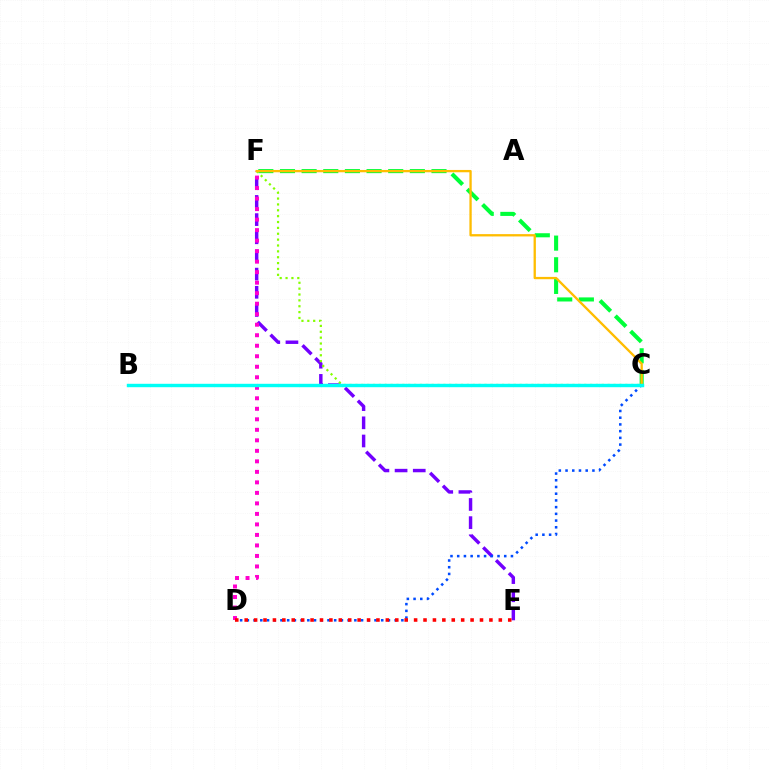{('E', 'F'): [{'color': '#7200ff', 'line_style': 'dashed', 'thickness': 2.47}], ('D', 'F'): [{'color': '#ff00cf', 'line_style': 'dotted', 'thickness': 2.86}], ('C', 'F'): [{'color': '#00ff39', 'line_style': 'dashed', 'thickness': 2.94}, {'color': '#84ff00', 'line_style': 'dotted', 'thickness': 1.59}, {'color': '#ffbd00', 'line_style': 'solid', 'thickness': 1.67}], ('C', 'D'): [{'color': '#004bff', 'line_style': 'dotted', 'thickness': 1.83}], ('B', 'C'): [{'color': '#00fff6', 'line_style': 'solid', 'thickness': 2.46}], ('D', 'E'): [{'color': '#ff0000', 'line_style': 'dotted', 'thickness': 2.56}]}